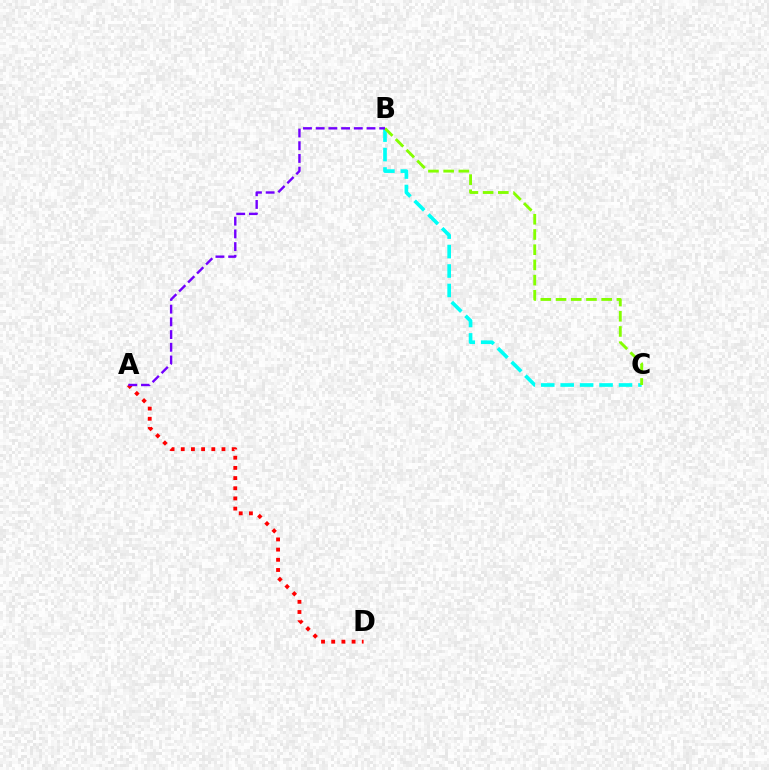{('A', 'D'): [{'color': '#ff0000', 'line_style': 'dotted', 'thickness': 2.77}], ('B', 'C'): [{'color': '#00fff6', 'line_style': 'dashed', 'thickness': 2.64}, {'color': '#84ff00', 'line_style': 'dashed', 'thickness': 2.07}], ('A', 'B'): [{'color': '#7200ff', 'line_style': 'dashed', 'thickness': 1.73}]}